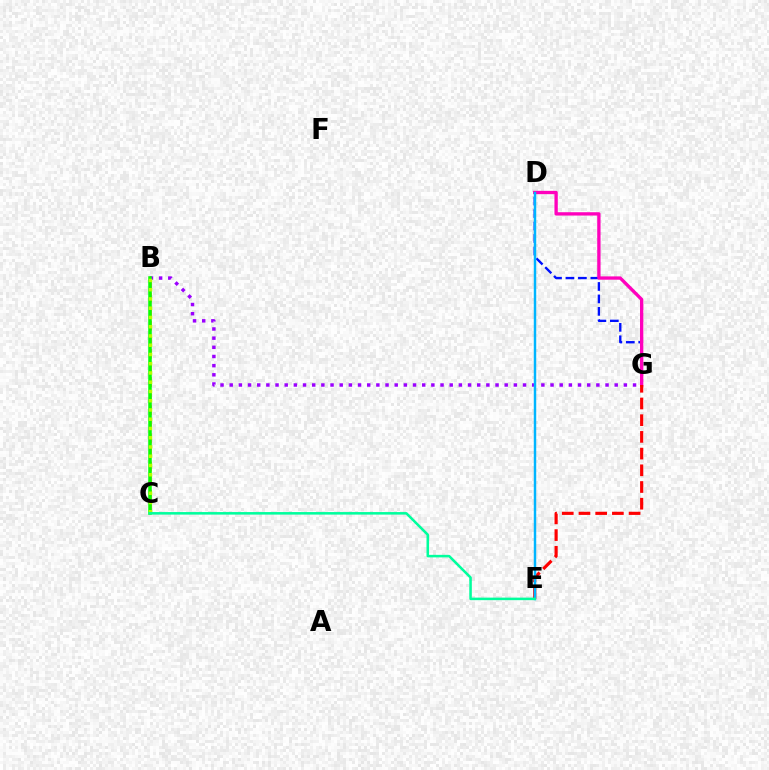{('D', 'G'): [{'color': '#0010ff', 'line_style': 'dashed', 'thickness': 1.69}, {'color': '#ff00bd', 'line_style': 'solid', 'thickness': 2.39}], ('B', 'C'): [{'color': '#ffa500', 'line_style': 'dashed', 'thickness': 1.91}, {'color': '#08ff00', 'line_style': 'solid', 'thickness': 2.54}, {'color': '#b3ff00', 'line_style': 'dotted', 'thickness': 2.51}], ('B', 'G'): [{'color': '#9b00ff', 'line_style': 'dotted', 'thickness': 2.49}], ('E', 'G'): [{'color': '#ff0000', 'line_style': 'dashed', 'thickness': 2.27}], ('D', 'E'): [{'color': '#00b5ff', 'line_style': 'solid', 'thickness': 1.77}], ('C', 'E'): [{'color': '#00ff9d', 'line_style': 'solid', 'thickness': 1.83}]}